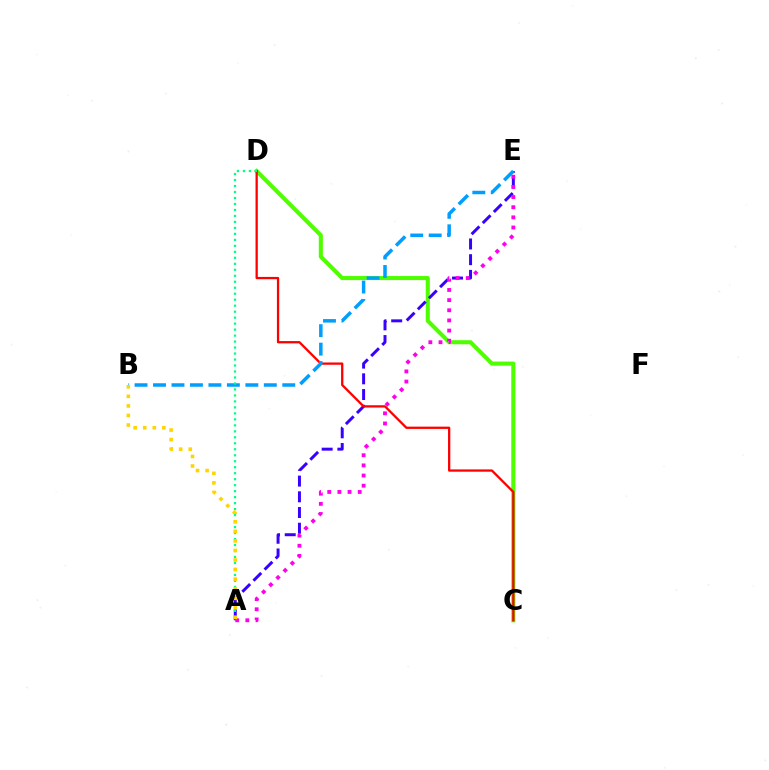{('C', 'D'): [{'color': '#4fff00', 'line_style': 'solid', 'thickness': 2.93}, {'color': '#ff0000', 'line_style': 'solid', 'thickness': 1.65}], ('A', 'E'): [{'color': '#3700ff', 'line_style': 'dashed', 'thickness': 2.13}, {'color': '#ff00ed', 'line_style': 'dotted', 'thickness': 2.76}], ('B', 'E'): [{'color': '#009eff', 'line_style': 'dashed', 'thickness': 2.51}], ('A', 'D'): [{'color': '#00ff86', 'line_style': 'dotted', 'thickness': 1.63}], ('A', 'B'): [{'color': '#ffd500', 'line_style': 'dotted', 'thickness': 2.6}]}